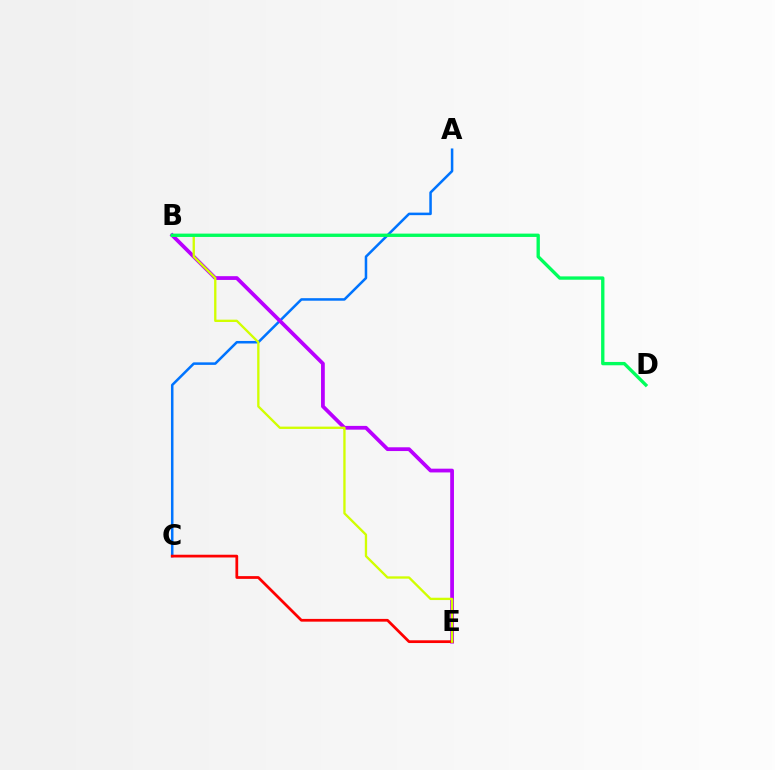{('A', 'C'): [{'color': '#0074ff', 'line_style': 'solid', 'thickness': 1.82}], ('B', 'E'): [{'color': '#b900ff', 'line_style': 'solid', 'thickness': 2.71}, {'color': '#d1ff00', 'line_style': 'solid', 'thickness': 1.67}], ('C', 'E'): [{'color': '#ff0000', 'line_style': 'solid', 'thickness': 1.98}], ('B', 'D'): [{'color': '#00ff5c', 'line_style': 'solid', 'thickness': 2.4}]}